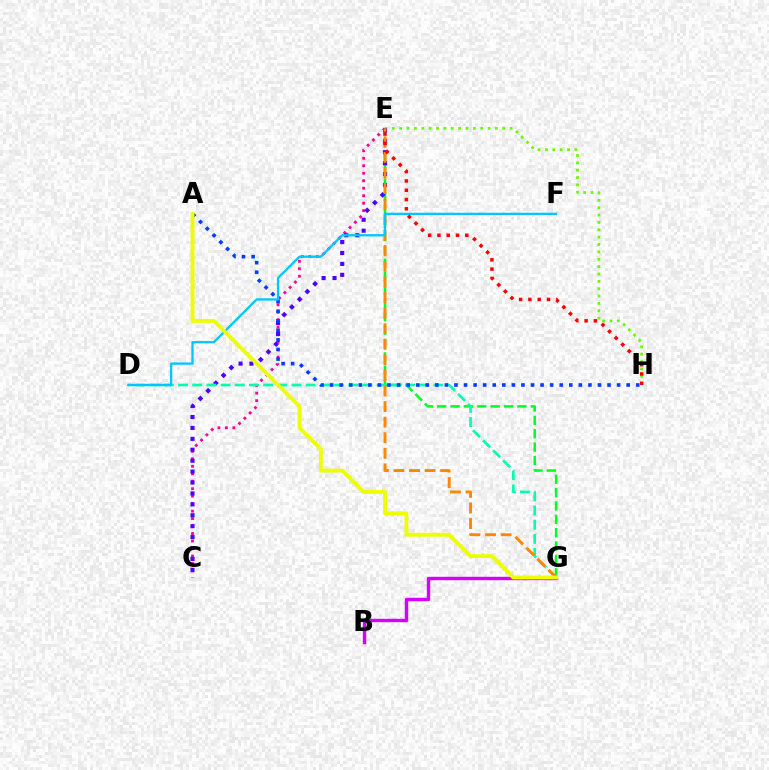{('E', 'H'): [{'color': '#66ff00', 'line_style': 'dotted', 'thickness': 2.0}, {'color': '#ff0000', 'line_style': 'dotted', 'thickness': 2.52}], ('B', 'G'): [{'color': '#d600ff', 'line_style': 'solid', 'thickness': 2.45}], ('C', 'E'): [{'color': '#ff00a0', 'line_style': 'dotted', 'thickness': 2.03}, {'color': '#4f00ff', 'line_style': 'dotted', 'thickness': 2.97}], ('E', 'G'): [{'color': '#00ff27', 'line_style': 'dashed', 'thickness': 1.82}, {'color': '#ff8800', 'line_style': 'dashed', 'thickness': 2.12}], ('D', 'G'): [{'color': '#00ffaf', 'line_style': 'dashed', 'thickness': 1.93}], ('A', 'H'): [{'color': '#003fff', 'line_style': 'dotted', 'thickness': 2.6}], ('D', 'F'): [{'color': '#00c7ff', 'line_style': 'solid', 'thickness': 1.67}], ('A', 'G'): [{'color': '#eeff00', 'line_style': 'solid', 'thickness': 2.79}]}